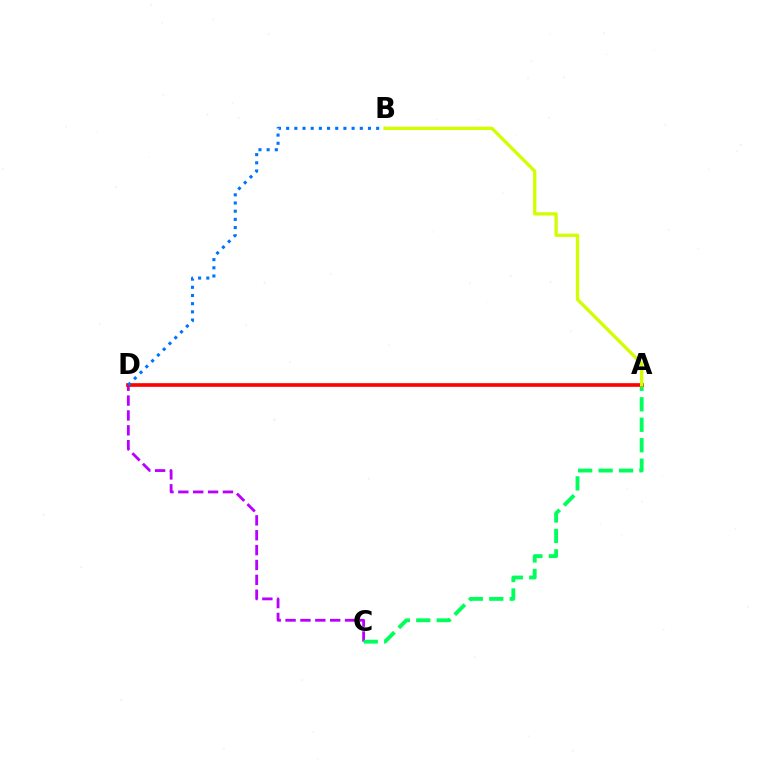{('C', 'D'): [{'color': '#b900ff', 'line_style': 'dashed', 'thickness': 2.02}], ('A', 'C'): [{'color': '#00ff5c', 'line_style': 'dashed', 'thickness': 2.78}], ('A', 'D'): [{'color': '#ff0000', 'line_style': 'solid', 'thickness': 2.63}], ('B', 'D'): [{'color': '#0074ff', 'line_style': 'dotted', 'thickness': 2.22}], ('A', 'B'): [{'color': '#d1ff00', 'line_style': 'solid', 'thickness': 2.38}]}